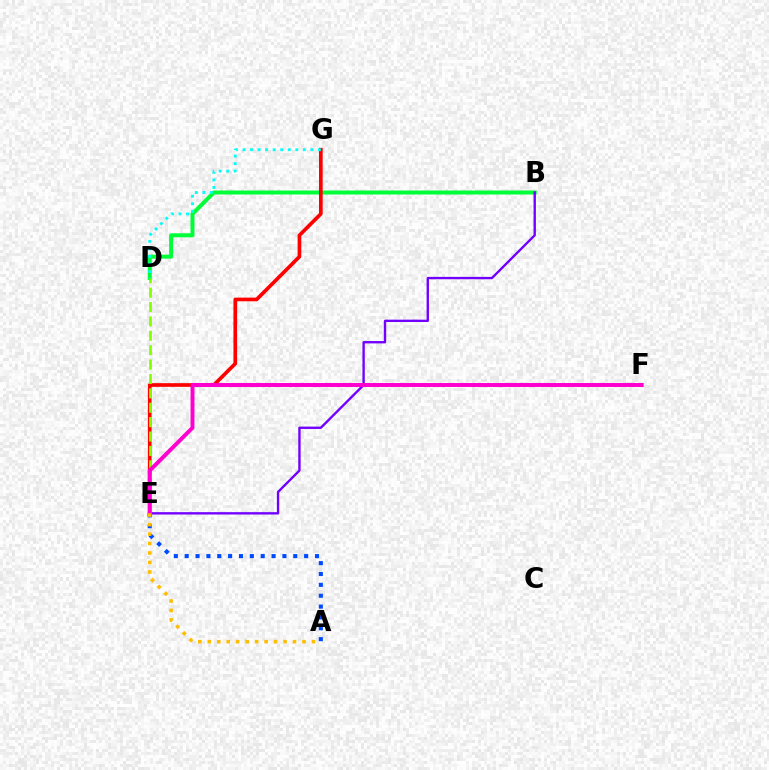{('B', 'D'): [{'color': '#00ff39', 'line_style': 'solid', 'thickness': 2.88}], ('E', 'G'): [{'color': '#ff0000', 'line_style': 'solid', 'thickness': 2.64}], ('B', 'E'): [{'color': '#7200ff', 'line_style': 'solid', 'thickness': 1.7}], ('A', 'E'): [{'color': '#004bff', 'line_style': 'dotted', 'thickness': 2.95}, {'color': '#ffbd00', 'line_style': 'dotted', 'thickness': 2.57}], ('D', 'E'): [{'color': '#84ff00', 'line_style': 'dashed', 'thickness': 1.95}], ('E', 'F'): [{'color': '#ff00cf', 'line_style': 'solid', 'thickness': 2.84}], ('D', 'G'): [{'color': '#00fff6', 'line_style': 'dotted', 'thickness': 2.05}]}